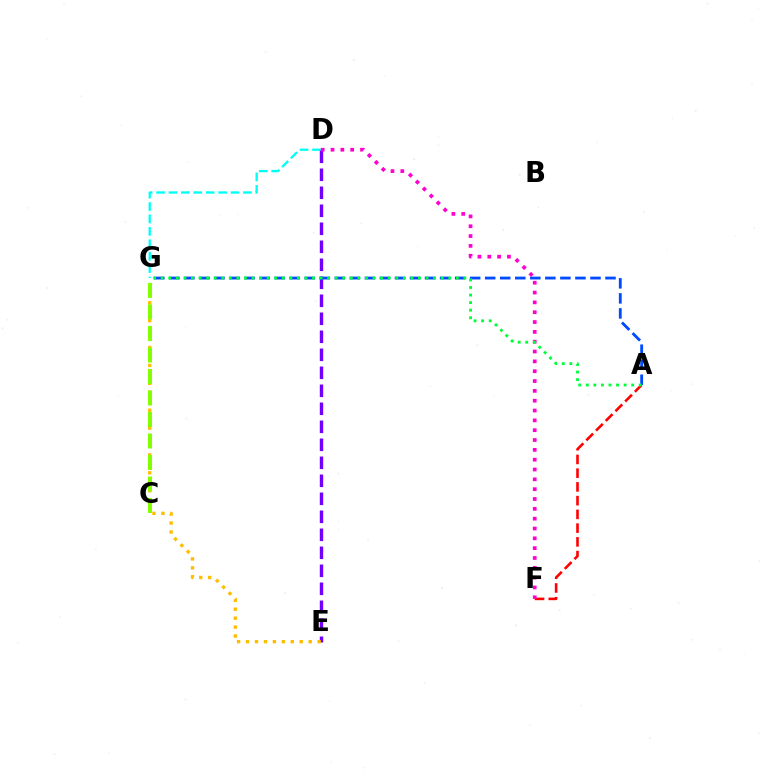{('D', 'G'): [{'color': '#00fff6', 'line_style': 'dashed', 'thickness': 1.69}], ('D', 'E'): [{'color': '#7200ff', 'line_style': 'dashed', 'thickness': 2.45}], ('A', 'G'): [{'color': '#004bff', 'line_style': 'dashed', 'thickness': 2.04}, {'color': '#00ff39', 'line_style': 'dotted', 'thickness': 2.06}], ('A', 'F'): [{'color': '#ff0000', 'line_style': 'dashed', 'thickness': 1.87}], ('E', 'G'): [{'color': '#ffbd00', 'line_style': 'dotted', 'thickness': 2.43}], ('D', 'F'): [{'color': '#ff00cf', 'line_style': 'dotted', 'thickness': 2.67}], ('C', 'G'): [{'color': '#84ff00', 'line_style': 'dashed', 'thickness': 2.92}]}